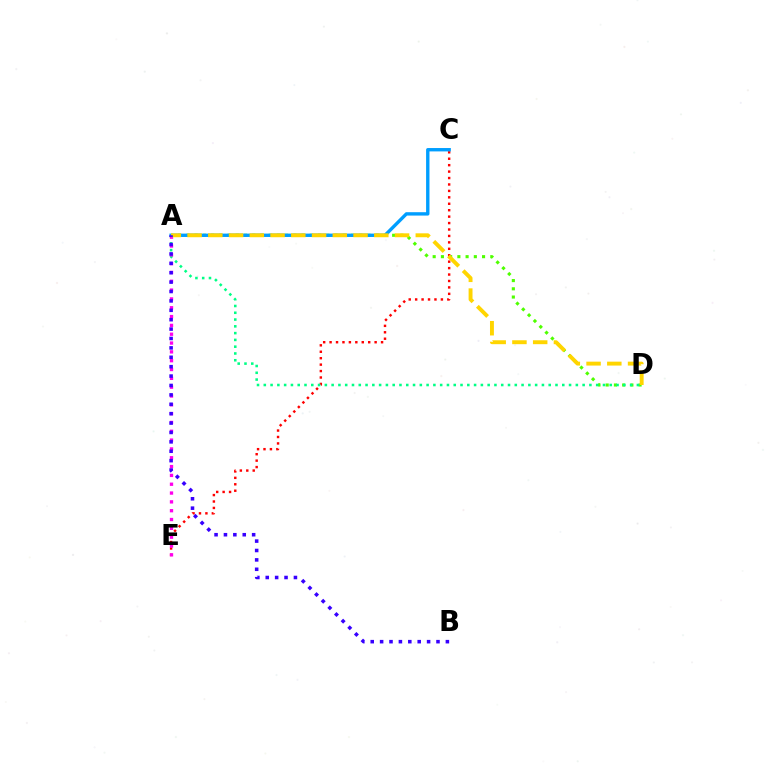{('A', 'D'): [{'color': '#4fff00', 'line_style': 'dotted', 'thickness': 2.24}, {'color': '#00ff86', 'line_style': 'dotted', 'thickness': 1.84}, {'color': '#ffd500', 'line_style': 'dashed', 'thickness': 2.82}], ('C', 'E'): [{'color': '#ff0000', 'line_style': 'dotted', 'thickness': 1.75}], ('A', 'C'): [{'color': '#009eff', 'line_style': 'solid', 'thickness': 2.43}], ('A', 'E'): [{'color': '#ff00ed', 'line_style': 'dotted', 'thickness': 2.4}], ('A', 'B'): [{'color': '#3700ff', 'line_style': 'dotted', 'thickness': 2.55}]}